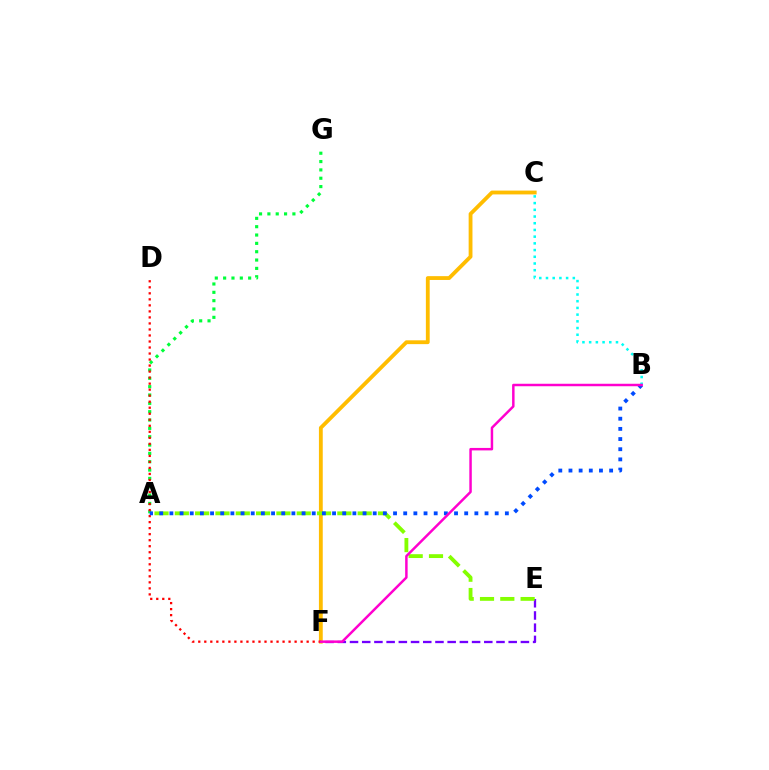{('A', 'G'): [{'color': '#00ff39', 'line_style': 'dotted', 'thickness': 2.27}], ('E', 'F'): [{'color': '#7200ff', 'line_style': 'dashed', 'thickness': 1.66}], ('B', 'C'): [{'color': '#00fff6', 'line_style': 'dotted', 'thickness': 1.82}], ('C', 'F'): [{'color': '#ffbd00', 'line_style': 'solid', 'thickness': 2.75}], ('A', 'E'): [{'color': '#84ff00', 'line_style': 'dashed', 'thickness': 2.76}], ('D', 'F'): [{'color': '#ff0000', 'line_style': 'dotted', 'thickness': 1.64}], ('A', 'B'): [{'color': '#004bff', 'line_style': 'dotted', 'thickness': 2.76}], ('B', 'F'): [{'color': '#ff00cf', 'line_style': 'solid', 'thickness': 1.78}]}